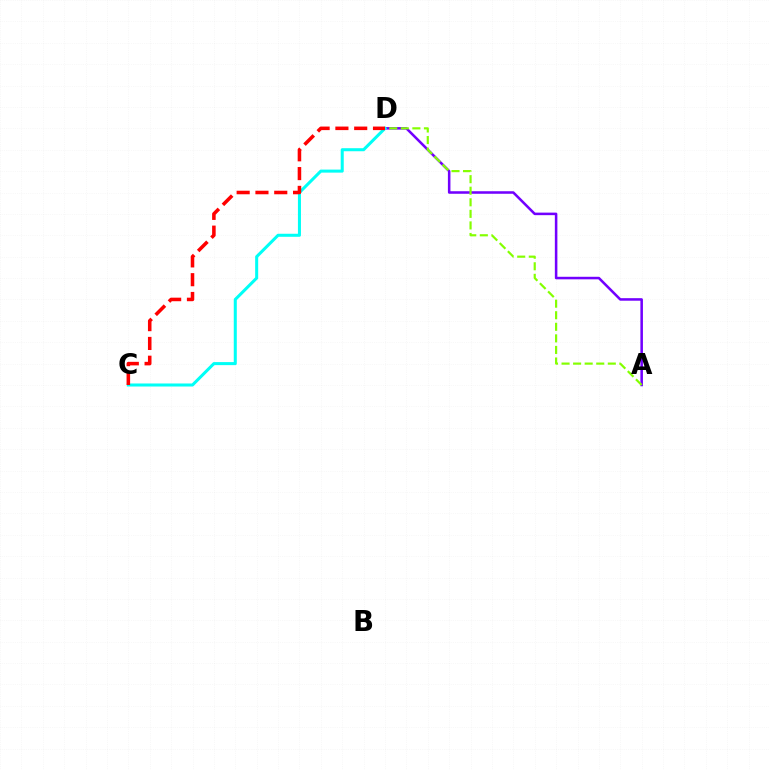{('A', 'D'): [{'color': '#7200ff', 'line_style': 'solid', 'thickness': 1.83}, {'color': '#84ff00', 'line_style': 'dashed', 'thickness': 1.57}], ('C', 'D'): [{'color': '#00fff6', 'line_style': 'solid', 'thickness': 2.19}, {'color': '#ff0000', 'line_style': 'dashed', 'thickness': 2.55}]}